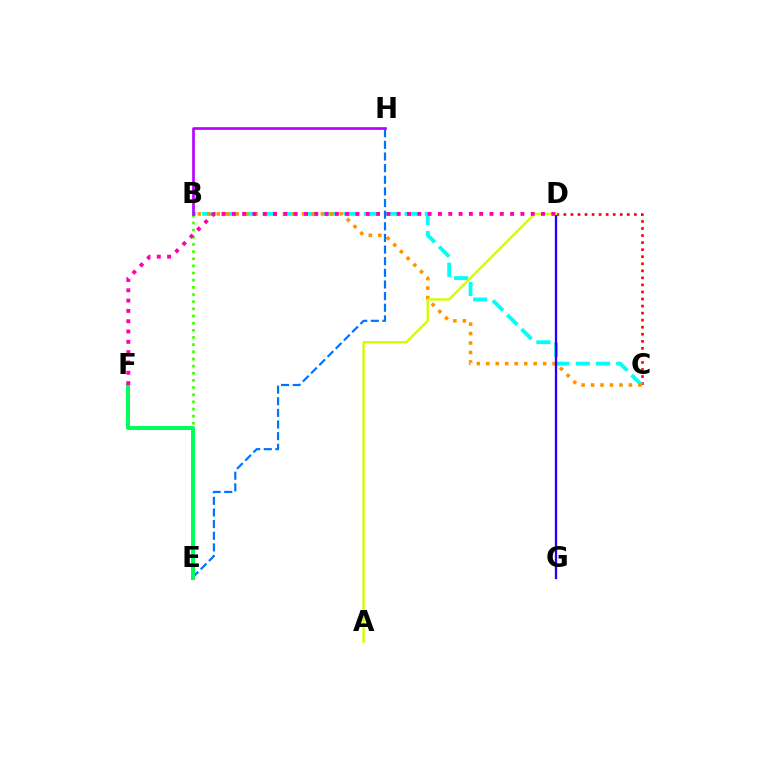{('C', 'D'): [{'color': '#ff0000', 'line_style': 'dotted', 'thickness': 1.92}], ('B', 'C'): [{'color': '#00fff6', 'line_style': 'dashed', 'thickness': 2.75}, {'color': '#ff9400', 'line_style': 'dotted', 'thickness': 2.57}], ('B', 'E'): [{'color': '#3dff00', 'line_style': 'dotted', 'thickness': 1.94}], ('B', 'H'): [{'color': '#b900ff', 'line_style': 'solid', 'thickness': 1.92}], ('E', 'H'): [{'color': '#0074ff', 'line_style': 'dashed', 'thickness': 1.58}], ('D', 'G'): [{'color': '#2500ff', 'line_style': 'solid', 'thickness': 1.66}], ('A', 'D'): [{'color': '#d1ff00', 'line_style': 'solid', 'thickness': 1.73}], ('E', 'F'): [{'color': '#00ff5c', 'line_style': 'solid', 'thickness': 2.88}], ('D', 'F'): [{'color': '#ff00ac', 'line_style': 'dotted', 'thickness': 2.8}]}